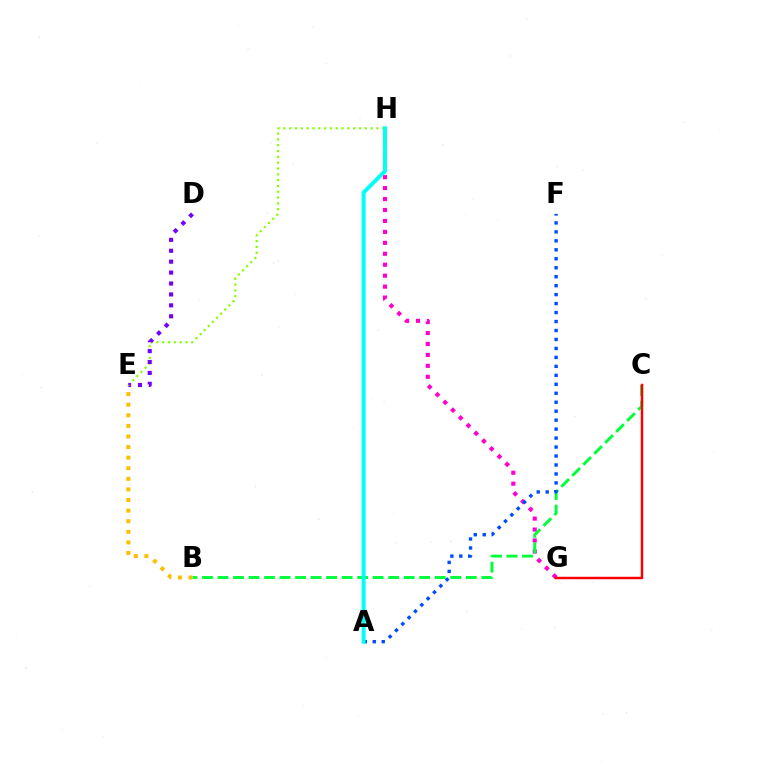{('E', 'H'): [{'color': '#84ff00', 'line_style': 'dotted', 'thickness': 1.58}], ('G', 'H'): [{'color': '#ff00cf', 'line_style': 'dotted', 'thickness': 2.97}], ('B', 'C'): [{'color': '#00ff39', 'line_style': 'dashed', 'thickness': 2.11}], ('C', 'G'): [{'color': '#ff0000', 'line_style': 'solid', 'thickness': 1.76}], ('A', 'F'): [{'color': '#004bff', 'line_style': 'dotted', 'thickness': 2.44}], ('D', 'E'): [{'color': '#7200ff', 'line_style': 'dotted', 'thickness': 2.97}], ('B', 'E'): [{'color': '#ffbd00', 'line_style': 'dotted', 'thickness': 2.88}], ('A', 'H'): [{'color': '#00fff6', 'line_style': 'solid', 'thickness': 2.87}]}